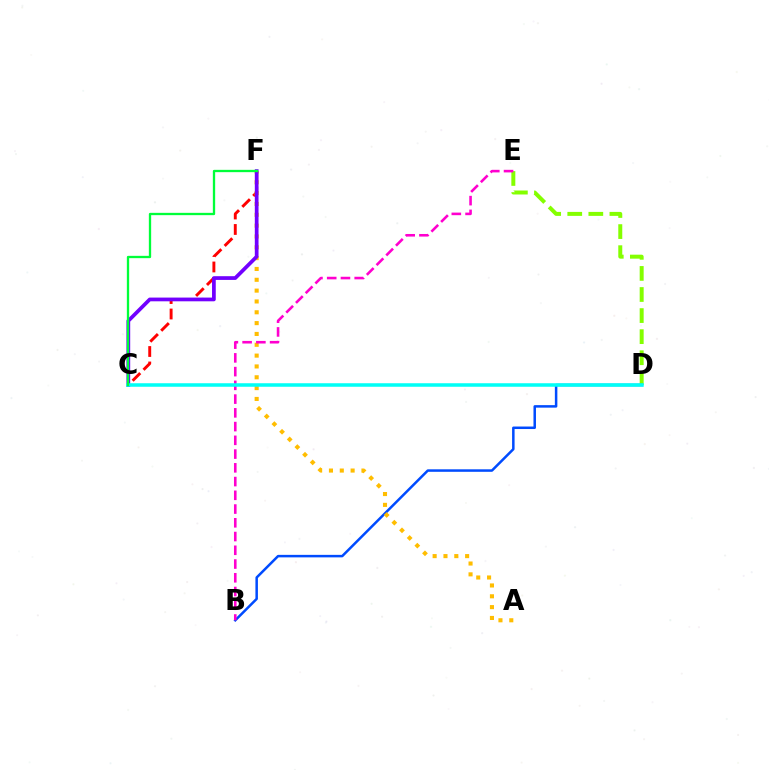{('D', 'E'): [{'color': '#84ff00', 'line_style': 'dashed', 'thickness': 2.86}], ('C', 'F'): [{'color': '#ff0000', 'line_style': 'dashed', 'thickness': 2.1}, {'color': '#7200ff', 'line_style': 'solid', 'thickness': 2.68}, {'color': '#00ff39', 'line_style': 'solid', 'thickness': 1.67}], ('B', 'D'): [{'color': '#004bff', 'line_style': 'solid', 'thickness': 1.8}], ('A', 'F'): [{'color': '#ffbd00', 'line_style': 'dotted', 'thickness': 2.94}], ('B', 'E'): [{'color': '#ff00cf', 'line_style': 'dashed', 'thickness': 1.87}], ('C', 'D'): [{'color': '#00fff6', 'line_style': 'solid', 'thickness': 2.54}]}